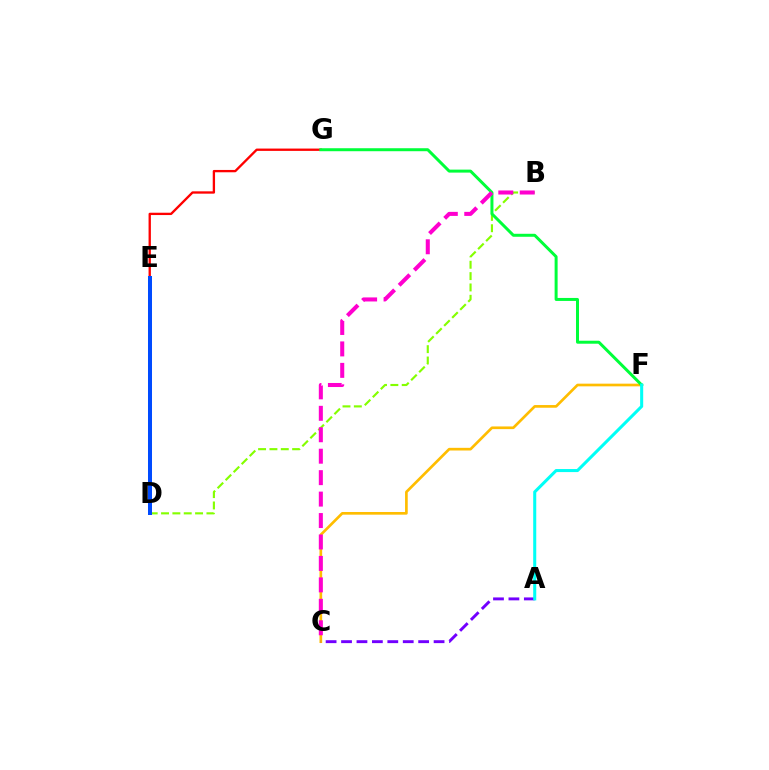{('C', 'F'): [{'color': '#ffbd00', 'line_style': 'solid', 'thickness': 1.92}], ('B', 'D'): [{'color': '#84ff00', 'line_style': 'dashed', 'thickness': 1.54}], ('A', 'C'): [{'color': '#7200ff', 'line_style': 'dashed', 'thickness': 2.1}], ('E', 'G'): [{'color': '#ff0000', 'line_style': 'solid', 'thickness': 1.67}], ('D', 'E'): [{'color': '#004bff', 'line_style': 'solid', 'thickness': 2.89}], ('F', 'G'): [{'color': '#00ff39', 'line_style': 'solid', 'thickness': 2.15}], ('B', 'C'): [{'color': '#ff00cf', 'line_style': 'dashed', 'thickness': 2.91}], ('A', 'F'): [{'color': '#00fff6', 'line_style': 'solid', 'thickness': 2.2}]}